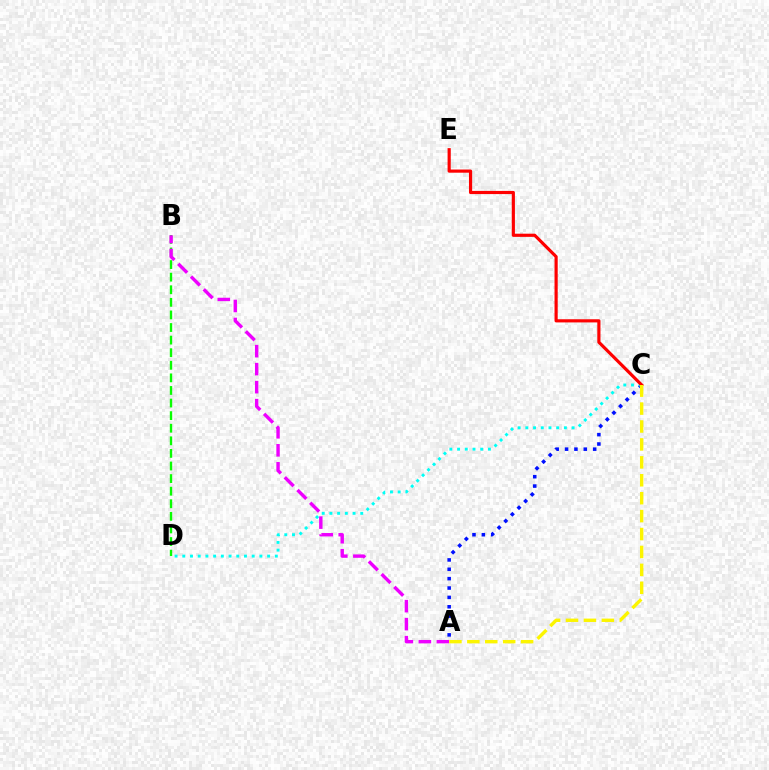{('B', 'D'): [{'color': '#08ff00', 'line_style': 'dashed', 'thickness': 1.71}], ('A', 'C'): [{'color': '#0010ff', 'line_style': 'dotted', 'thickness': 2.55}, {'color': '#fcf500', 'line_style': 'dashed', 'thickness': 2.43}], ('C', 'D'): [{'color': '#00fff6', 'line_style': 'dotted', 'thickness': 2.1}], ('C', 'E'): [{'color': '#ff0000', 'line_style': 'solid', 'thickness': 2.28}], ('A', 'B'): [{'color': '#ee00ff', 'line_style': 'dashed', 'thickness': 2.45}]}